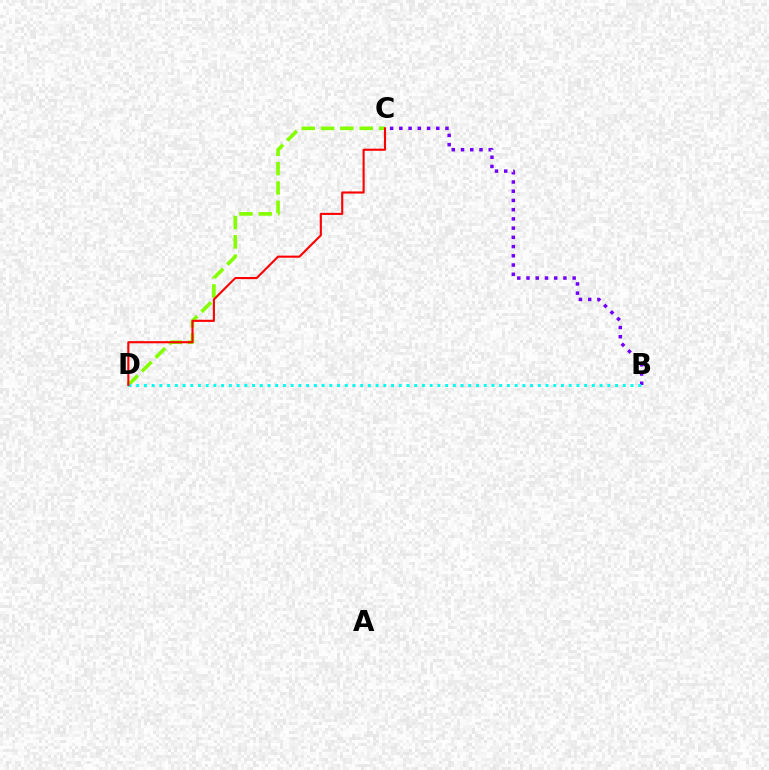{('C', 'D'): [{'color': '#84ff00', 'line_style': 'dashed', 'thickness': 2.63}, {'color': '#ff0000', 'line_style': 'solid', 'thickness': 1.52}], ('B', 'C'): [{'color': '#7200ff', 'line_style': 'dotted', 'thickness': 2.51}], ('B', 'D'): [{'color': '#00fff6', 'line_style': 'dotted', 'thickness': 2.1}]}